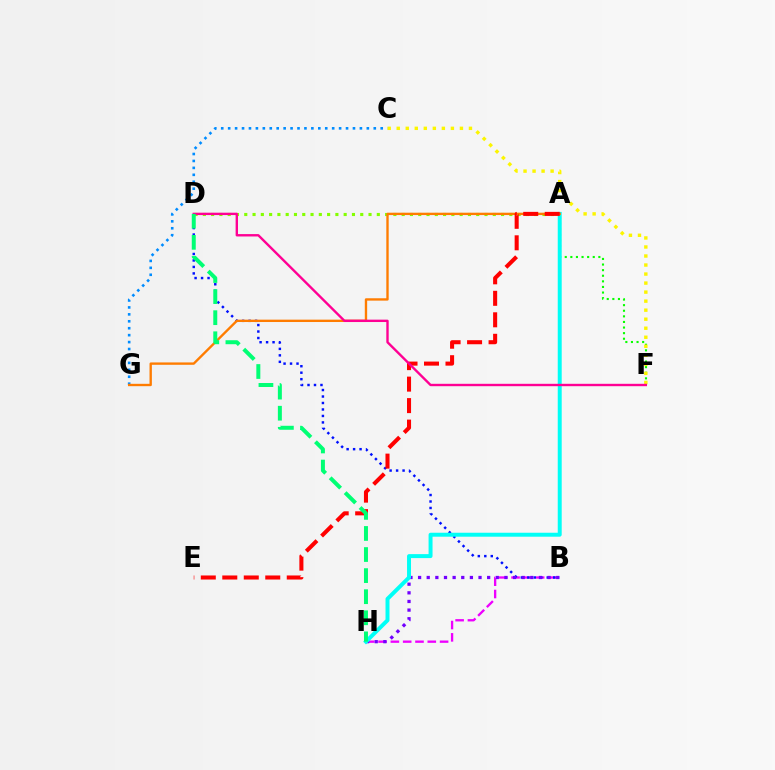{('A', 'D'): [{'color': '#84ff00', 'line_style': 'dotted', 'thickness': 2.25}], ('B', 'H'): [{'color': '#ee00ff', 'line_style': 'dashed', 'thickness': 1.67}, {'color': '#7200ff', 'line_style': 'dotted', 'thickness': 2.35}], ('B', 'D'): [{'color': '#0010ff', 'line_style': 'dotted', 'thickness': 1.76}], ('A', 'F'): [{'color': '#08ff00', 'line_style': 'dotted', 'thickness': 1.52}], ('C', 'G'): [{'color': '#008cff', 'line_style': 'dotted', 'thickness': 1.88}], ('C', 'F'): [{'color': '#fcf500', 'line_style': 'dotted', 'thickness': 2.45}], ('A', 'H'): [{'color': '#00fff6', 'line_style': 'solid', 'thickness': 2.85}], ('A', 'G'): [{'color': '#ff7c00', 'line_style': 'solid', 'thickness': 1.7}], ('A', 'E'): [{'color': '#ff0000', 'line_style': 'dashed', 'thickness': 2.92}], ('D', 'F'): [{'color': '#ff0094', 'line_style': 'solid', 'thickness': 1.71}], ('D', 'H'): [{'color': '#00ff74', 'line_style': 'dashed', 'thickness': 2.86}]}